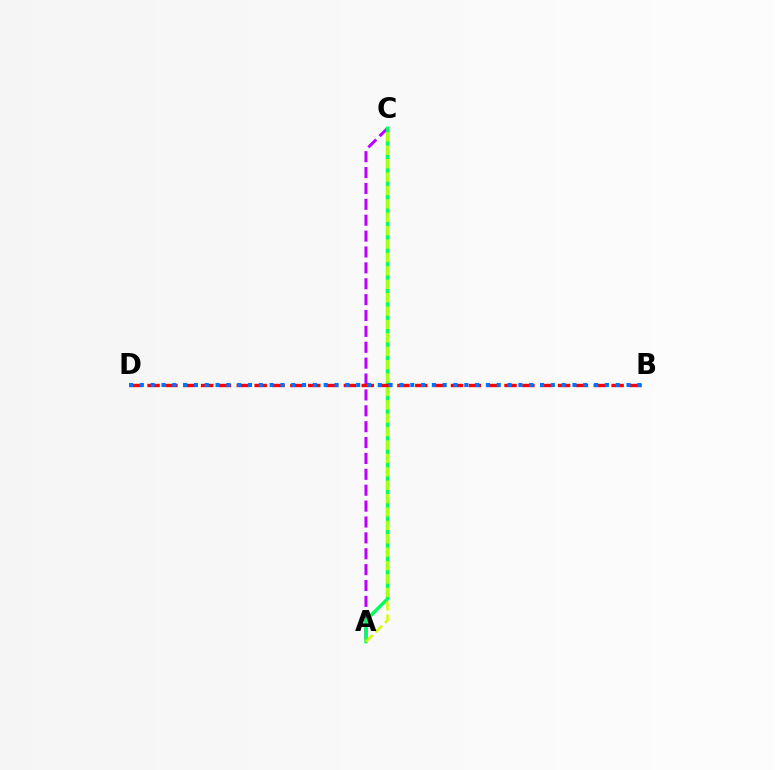{('A', 'C'): [{'color': '#b900ff', 'line_style': 'dashed', 'thickness': 2.16}, {'color': '#00ff5c', 'line_style': 'solid', 'thickness': 2.43}, {'color': '#d1ff00', 'line_style': 'dashed', 'thickness': 1.82}], ('B', 'D'): [{'color': '#ff0000', 'line_style': 'dashed', 'thickness': 2.42}, {'color': '#0074ff', 'line_style': 'dotted', 'thickness': 2.94}]}